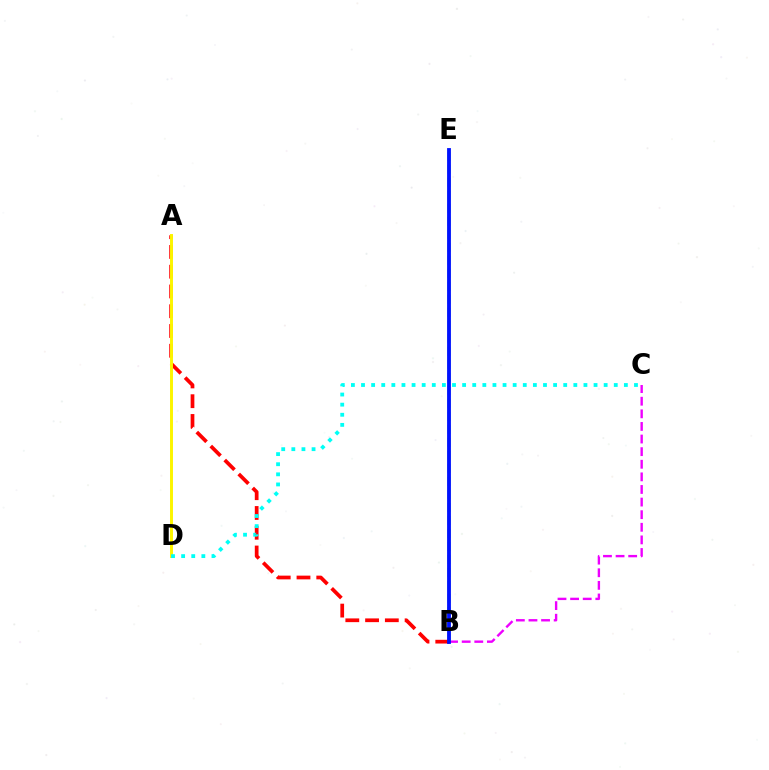{('B', 'C'): [{'color': '#ee00ff', 'line_style': 'dashed', 'thickness': 1.71}], ('A', 'B'): [{'color': '#ff0000', 'line_style': 'dashed', 'thickness': 2.69}], ('B', 'E'): [{'color': '#08ff00', 'line_style': 'dashed', 'thickness': 1.77}, {'color': '#0010ff', 'line_style': 'solid', 'thickness': 2.75}], ('A', 'D'): [{'color': '#fcf500', 'line_style': 'solid', 'thickness': 2.13}], ('C', 'D'): [{'color': '#00fff6', 'line_style': 'dotted', 'thickness': 2.75}]}